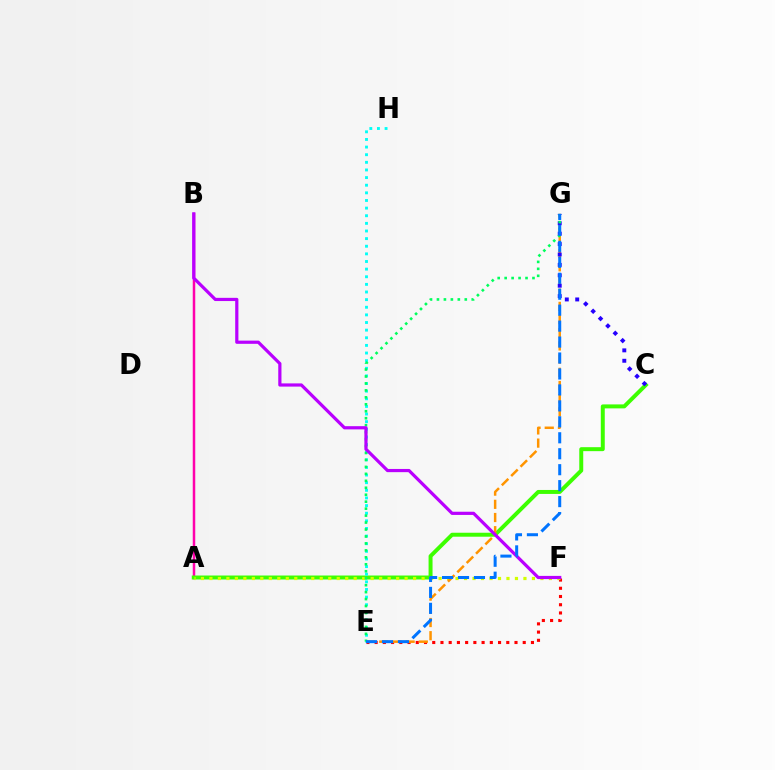{('E', 'F'): [{'color': '#ff0000', 'line_style': 'dotted', 'thickness': 2.24}], ('A', 'B'): [{'color': '#ff00ac', 'line_style': 'solid', 'thickness': 1.8}], ('A', 'C'): [{'color': '#3dff00', 'line_style': 'solid', 'thickness': 2.85}], ('E', 'H'): [{'color': '#00fff6', 'line_style': 'dotted', 'thickness': 2.07}], ('A', 'F'): [{'color': '#d1ff00', 'line_style': 'dotted', 'thickness': 2.31}], ('E', 'G'): [{'color': '#ff9400', 'line_style': 'dashed', 'thickness': 1.79}, {'color': '#00ff5c', 'line_style': 'dotted', 'thickness': 1.89}, {'color': '#0074ff', 'line_style': 'dashed', 'thickness': 2.17}], ('C', 'G'): [{'color': '#2500ff', 'line_style': 'dotted', 'thickness': 2.83}], ('B', 'F'): [{'color': '#b900ff', 'line_style': 'solid', 'thickness': 2.31}]}